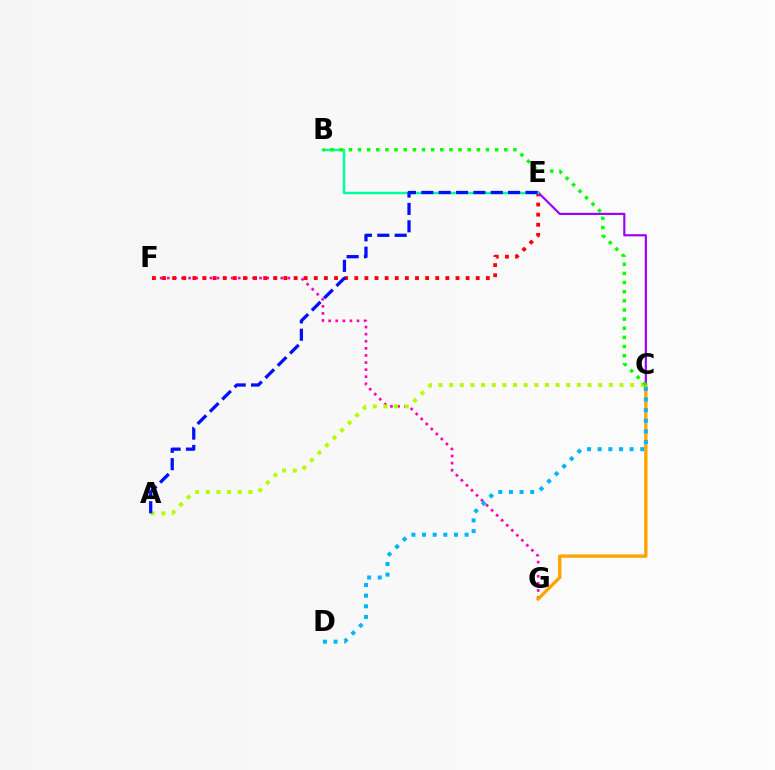{('F', 'G'): [{'color': '#ff00bd', 'line_style': 'dotted', 'thickness': 1.93}], ('E', 'F'): [{'color': '#ff0000', 'line_style': 'dotted', 'thickness': 2.75}], ('C', 'E'): [{'color': '#9b00ff', 'line_style': 'solid', 'thickness': 1.56}], ('B', 'E'): [{'color': '#00ff9d', 'line_style': 'solid', 'thickness': 1.76}], ('C', 'G'): [{'color': '#ffa500', 'line_style': 'solid', 'thickness': 2.42}], ('A', 'C'): [{'color': '#b3ff00', 'line_style': 'dotted', 'thickness': 2.89}], ('A', 'E'): [{'color': '#0010ff', 'line_style': 'dashed', 'thickness': 2.36}], ('B', 'C'): [{'color': '#08ff00', 'line_style': 'dotted', 'thickness': 2.48}], ('C', 'D'): [{'color': '#00b5ff', 'line_style': 'dotted', 'thickness': 2.89}]}